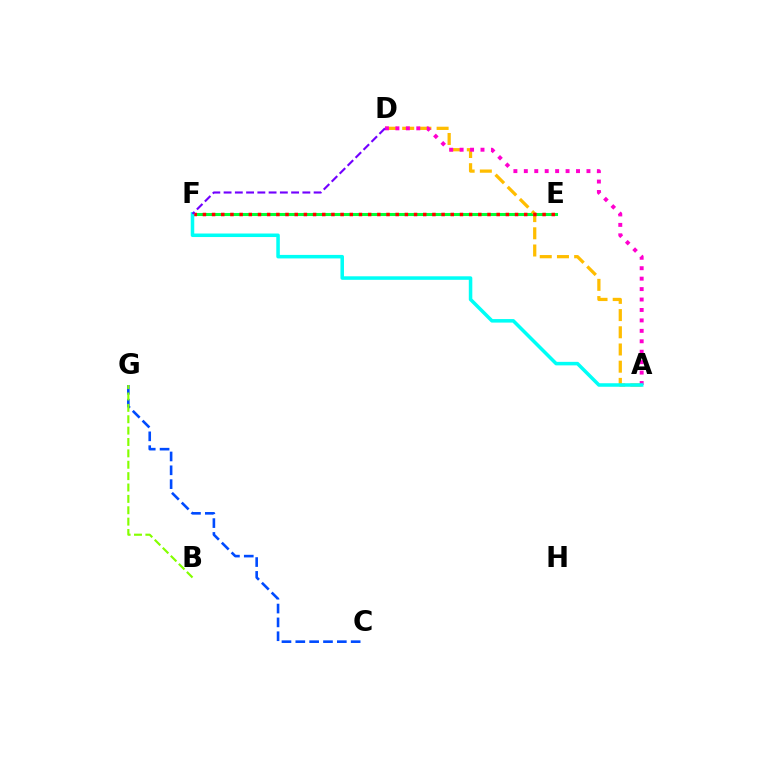{('C', 'G'): [{'color': '#004bff', 'line_style': 'dashed', 'thickness': 1.88}], ('E', 'F'): [{'color': '#00ff39', 'line_style': 'solid', 'thickness': 2.2}, {'color': '#ff0000', 'line_style': 'dotted', 'thickness': 2.49}], ('A', 'D'): [{'color': '#ffbd00', 'line_style': 'dashed', 'thickness': 2.34}, {'color': '#ff00cf', 'line_style': 'dotted', 'thickness': 2.84}], ('A', 'F'): [{'color': '#00fff6', 'line_style': 'solid', 'thickness': 2.54}], ('D', 'F'): [{'color': '#7200ff', 'line_style': 'dashed', 'thickness': 1.53}], ('B', 'G'): [{'color': '#84ff00', 'line_style': 'dashed', 'thickness': 1.55}]}